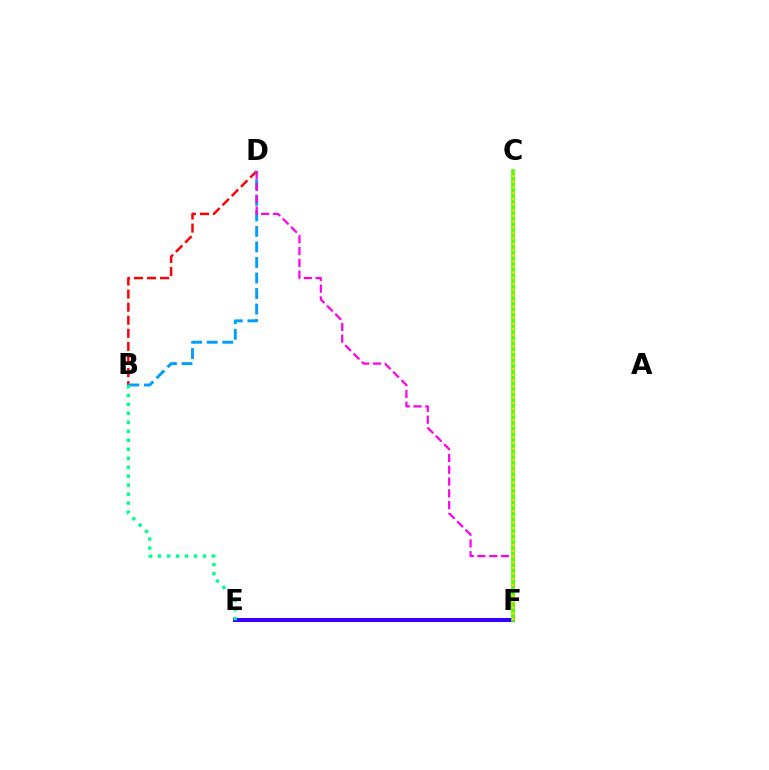{('B', 'D'): [{'color': '#ff0000', 'line_style': 'dashed', 'thickness': 1.78}, {'color': '#009eff', 'line_style': 'dashed', 'thickness': 2.11}], ('E', 'F'): [{'color': '#3700ff', 'line_style': 'solid', 'thickness': 2.91}], ('D', 'F'): [{'color': '#ff00ed', 'line_style': 'dashed', 'thickness': 1.6}], ('C', 'F'): [{'color': '#4fff00', 'line_style': 'solid', 'thickness': 2.67}, {'color': '#ffd500', 'line_style': 'dotted', 'thickness': 1.54}], ('B', 'E'): [{'color': '#00ff86', 'line_style': 'dotted', 'thickness': 2.44}]}